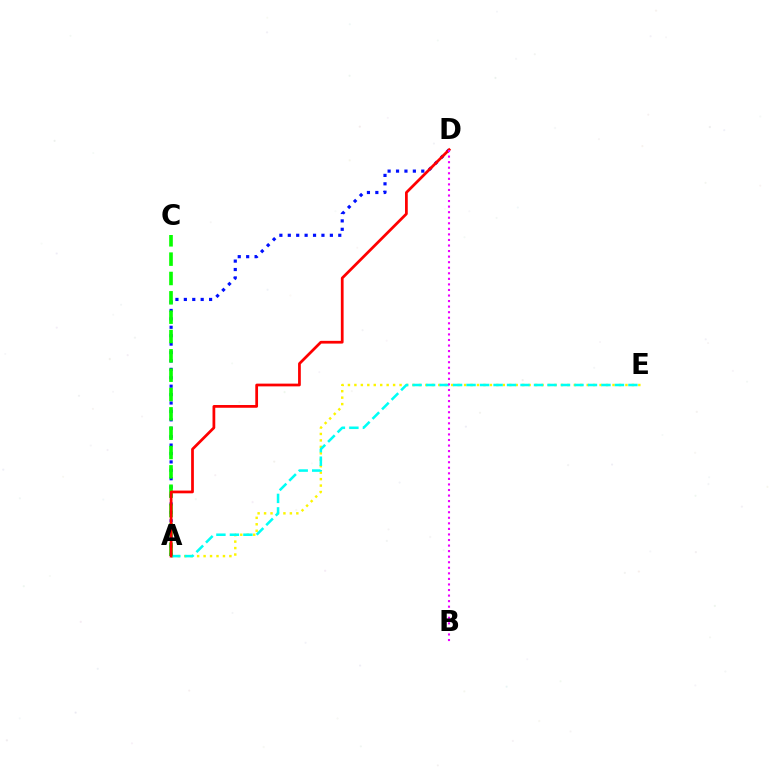{('A', 'E'): [{'color': '#fcf500', 'line_style': 'dotted', 'thickness': 1.75}, {'color': '#00fff6', 'line_style': 'dashed', 'thickness': 1.83}], ('A', 'D'): [{'color': '#0010ff', 'line_style': 'dotted', 'thickness': 2.29}, {'color': '#ff0000', 'line_style': 'solid', 'thickness': 1.98}], ('A', 'C'): [{'color': '#08ff00', 'line_style': 'dashed', 'thickness': 2.63}], ('B', 'D'): [{'color': '#ee00ff', 'line_style': 'dotted', 'thickness': 1.51}]}